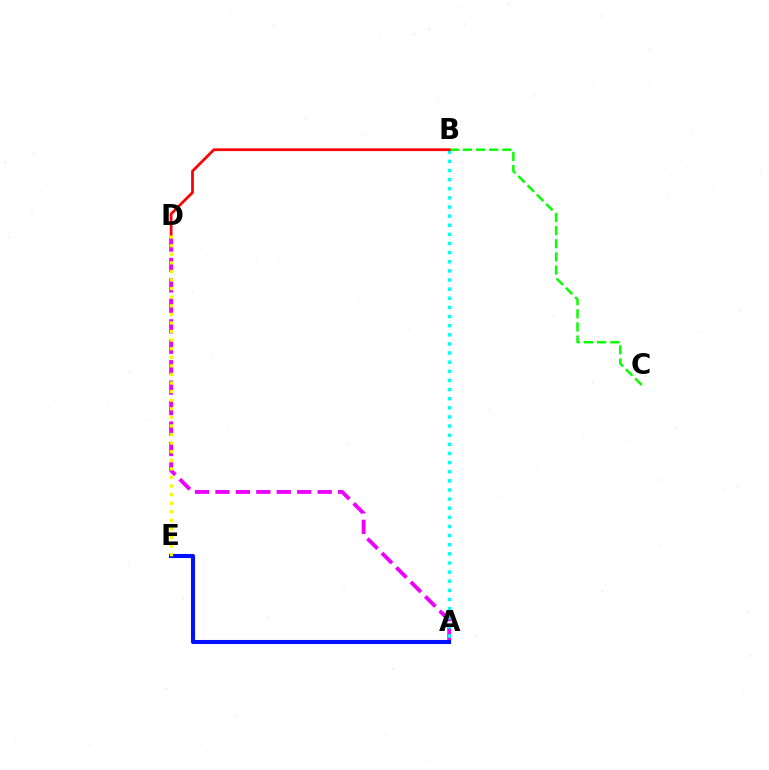{('A', 'D'): [{'color': '#ee00ff', 'line_style': 'dashed', 'thickness': 2.78}], ('B', 'C'): [{'color': '#08ff00', 'line_style': 'dashed', 'thickness': 1.79}], ('A', 'B'): [{'color': '#00fff6', 'line_style': 'dotted', 'thickness': 2.48}], ('B', 'D'): [{'color': '#ff0000', 'line_style': 'solid', 'thickness': 1.99}], ('A', 'E'): [{'color': '#0010ff', 'line_style': 'solid', 'thickness': 2.92}], ('D', 'E'): [{'color': '#fcf500', 'line_style': 'dotted', 'thickness': 2.33}]}